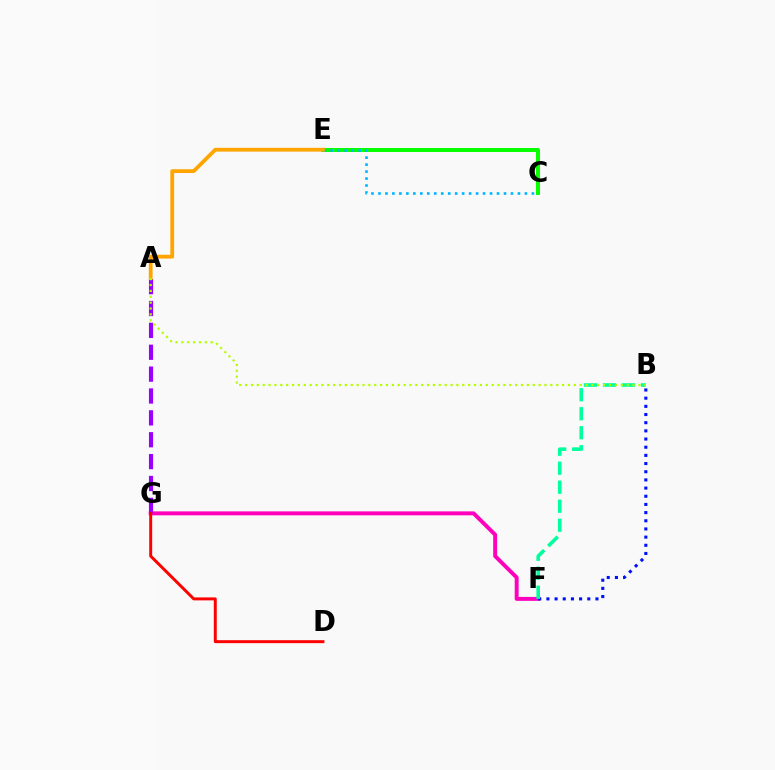{('C', 'E'): [{'color': '#08ff00', 'line_style': 'solid', 'thickness': 2.89}, {'color': '#00b5ff', 'line_style': 'dotted', 'thickness': 1.89}], ('F', 'G'): [{'color': '#ff00bd', 'line_style': 'solid', 'thickness': 2.83}], ('A', 'G'): [{'color': '#9b00ff', 'line_style': 'dashed', 'thickness': 2.97}], ('B', 'F'): [{'color': '#0010ff', 'line_style': 'dotted', 'thickness': 2.22}, {'color': '#00ff9d', 'line_style': 'dashed', 'thickness': 2.58}], ('A', 'E'): [{'color': '#ffa500', 'line_style': 'solid', 'thickness': 2.73}], ('A', 'B'): [{'color': '#b3ff00', 'line_style': 'dotted', 'thickness': 1.59}], ('D', 'G'): [{'color': '#ff0000', 'line_style': 'solid', 'thickness': 2.13}]}